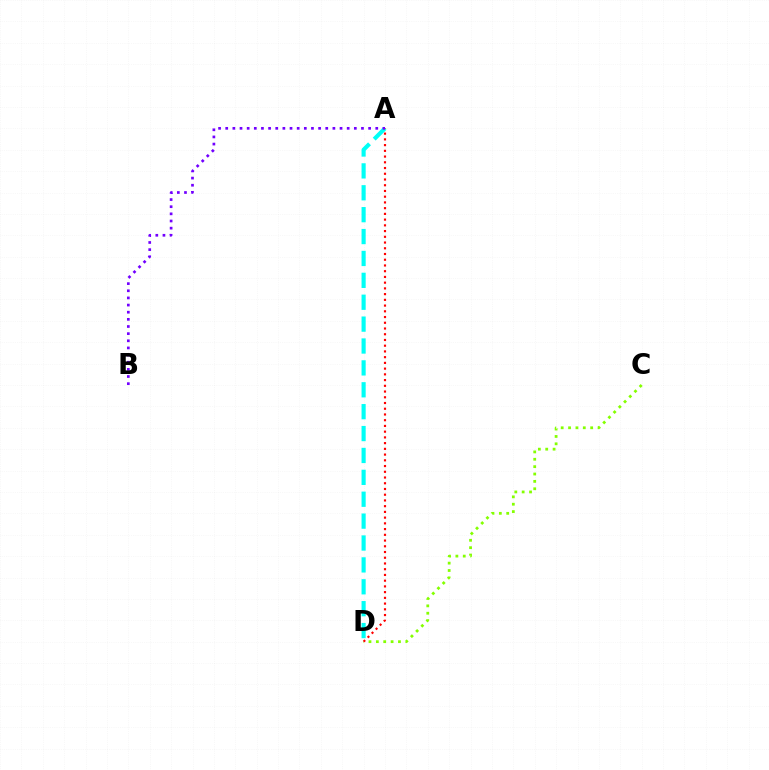{('C', 'D'): [{'color': '#84ff00', 'line_style': 'dotted', 'thickness': 2.0}], ('A', 'D'): [{'color': '#ff0000', 'line_style': 'dotted', 'thickness': 1.56}, {'color': '#00fff6', 'line_style': 'dashed', 'thickness': 2.97}], ('A', 'B'): [{'color': '#7200ff', 'line_style': 'dotted', 'thickness': 1.94}]}